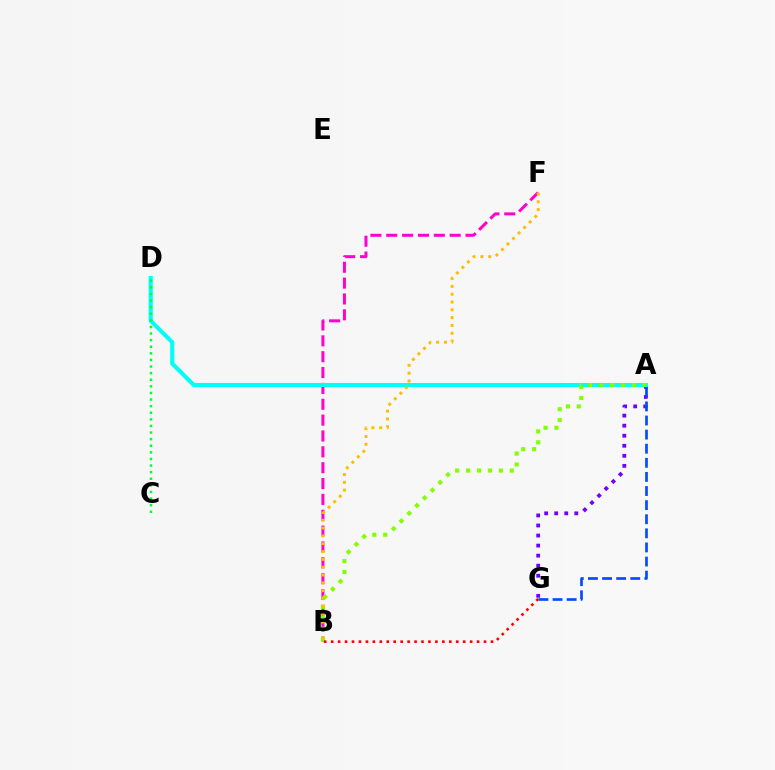{('B', 'F'): [{'color': '#ff00cf', 'line_style': 'dashed', 'thickness': 2.15}, {'color': '#ffbd00', 'line_style': 'dotted', 'thickness': 2.12}], ('A', 'G'): [{'color': '#7200ff', 'line_style': 'dotted', 'thickness': 2.73}, {'color': '#004bff', 'line_style': 'dashed', 'thickness': 1.92}], ('A', 'D'): [{'color': '#00fff6', 'line_style': 'solid', 'thickness': 2.94}], ('C', 'D'): [{'color': '#00ff39', 'line_style': 'dotted', 'thickness': 1.79}], ('A', 'B'): [{'color': '#84ff00', 'line_style': 'dotted', 'thickness': 2.97}], ('B', 'G'): [{'color': '#ff0000', 'line_style': 'dotted', 'thickness': 1.89}]}